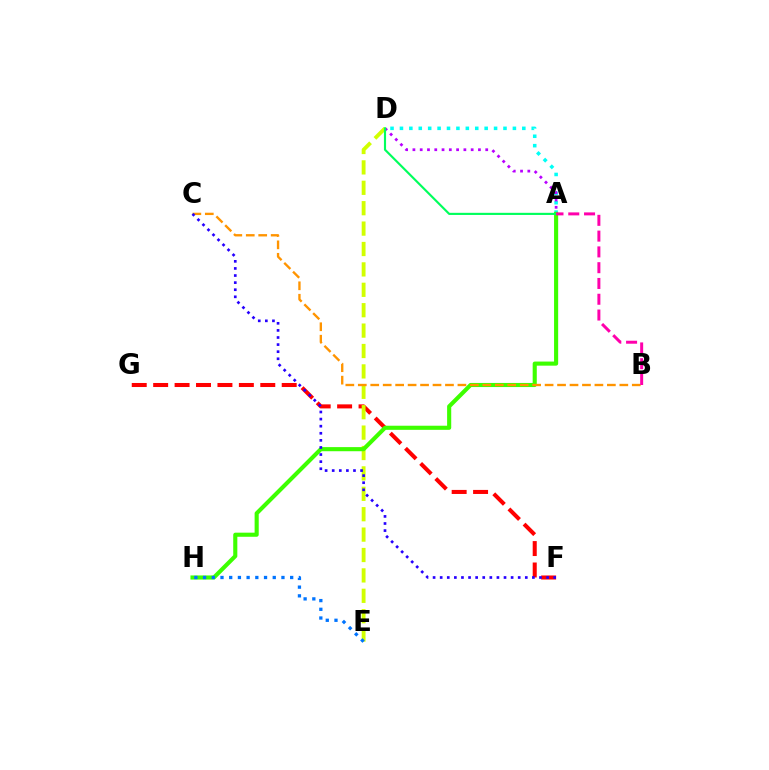{('F', 'G'): [{'color': '#ff0000', 'line_style': 'dashed', 'thickness': 2.91}], ('D', 'E'): [{'color': '#d1ff00', 'line_style': 'dashed', 'thickness': 2.77}], ('A', 'D'): [{'color': '#00fff6', 'line_style': 'dotted', 'thickness': 2.56}, {'color': '#b900ff', 'line_style': 'dotted', 'thickness': 1.98}, {'color': '#00ff5c', 'line_style': 'solid', 'thickness': 1.54}], ('A', 'H'): [{'color': '#3dff00', 'line_style': 'solid', 'thickness': 2.96}], ('B', 'C'): [{'color': '#ff9400', 'line_style': 'dashed', 'thickness': 1.69}], ('E', 'H'): [{'color': '#0074ff', 'line_style': 'dotted', 'thickness': 2.37}], ('C', 'F'): [{'color': '#2500ff', 'line_style': 'dotted', 'thickness': 1.93}], ('A', 'B'): [{'color': '#ff00ac', 'line_style': 'dashed', 'thickness': 2.14}]}